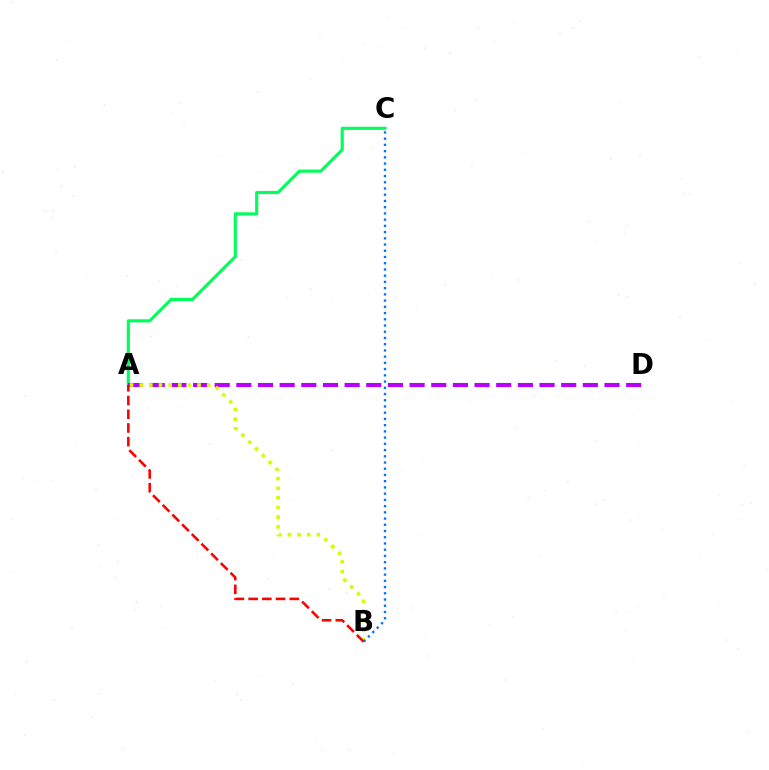{('A', 'C'): [{'color': '#00ff5c', 'line_style': 'solid', 'thickness': 2.27}], ('A', 'D'): [{'color': '#b900ff', 'line_style': 'dashed', 'thickness': 2.94}], ('A', 'B'): [{'color': '#d1ff00', 'line_style': 'dotted', 'thickness': 2.62}, {'color': '#ff0000', 'line_style': 'dashed', 'thickness': 1.86}], ('B', 'C'): [{'color': '#0074ff', 'line_style': 'dotted', 'thickness': 1.69}]}